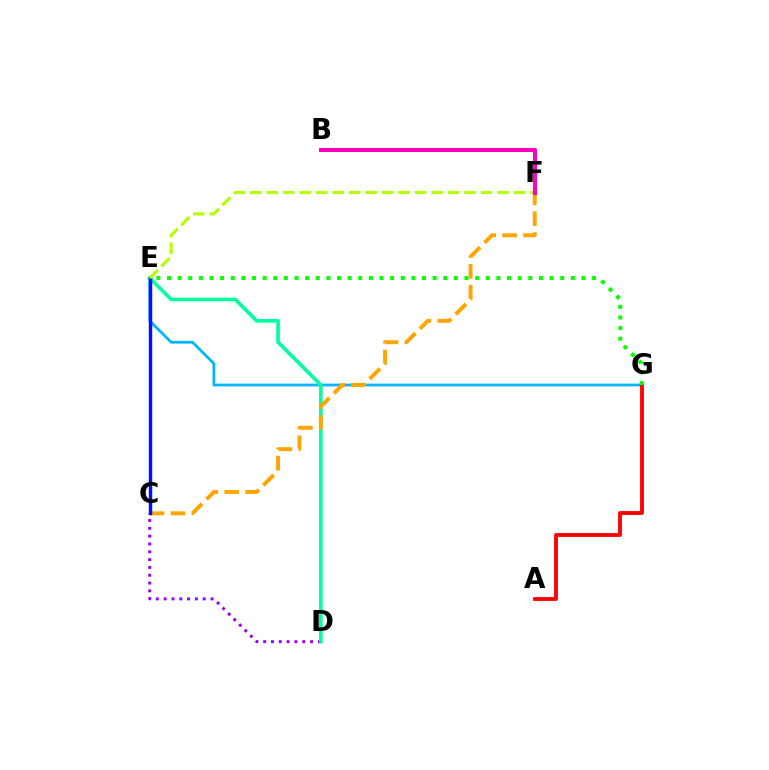{('C', 'D'): [{'color': '#9b00ff', 'line_style': 'dotted', 'thickness': 2.12}], ('E', 'G'): [{'color': '#00b5ff', 'line_style': 'solid', 'thickness': 1.98}, {'color': '#08ff00', 'line_style': 'dotted', 'thickness': 2.89}], ('D', 'E'): [{'color': '#00ff9d', 'line_style': 'solid', 'thickness': 2.6}], ('A', 'G'): [{'color': '#ff0000', 'line_style': 'solid', 'thickness': 2.77}], ('C', 'F'): [{'color': '#ffa500', 'line_style': 'dashed', 'thickness': 2.84}], ('C', 'E'): [{'color': '#0010ff', 'line_style': 'solid', 'thickness': 2.48}], ('E', 'F'): [{'color': '#b3ff00', 'line_style': 'dashed', 'thickness': 2.24}], ('B', 'F'): [{'color': '#ff00bd', 'line_style': 'solid', 'thickness': 2.89}]}